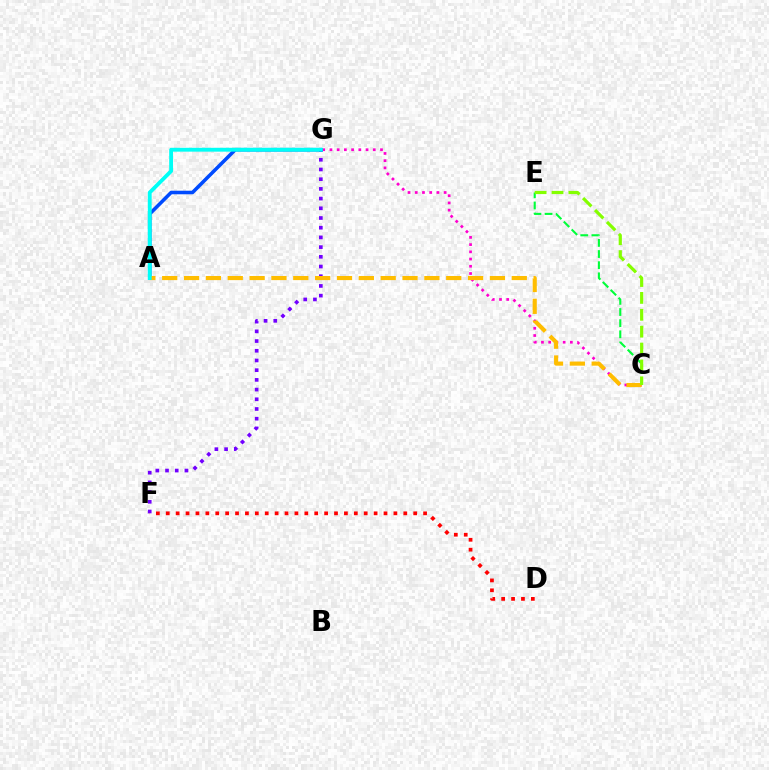{('F', 'G'): [{'color': '#7200ff', 'line_style': 'dotted', 'thickness': 2.64}], ('C', 'G'): [{'color': '#ff00cf', 'line_style': 'dotted', 'thickness': 1.96}], ('A', 'G'): [{'color': '#004bff', 'line_style': 'solid', 'thickness': 2.57}, {'color': '#00fff6', 'line_style': 'solid', 'thickness': 2.77}], ('C', 'E'): [{'color': '#00ff39', 'line_style': 'dashed', 'thickness': 1.51}, {'color': '#84ff00', 'line_style': 'dashed', 'thickness': 2.29}], ('A', 'C'): [{'color': '#ffbd00', 'line_style': 'dashed', 'thickness': 2.97}], ('D', 'F'): [{'color': '#ff0000', 'line_style': 'dotted', 'thickness': 2.69}]}